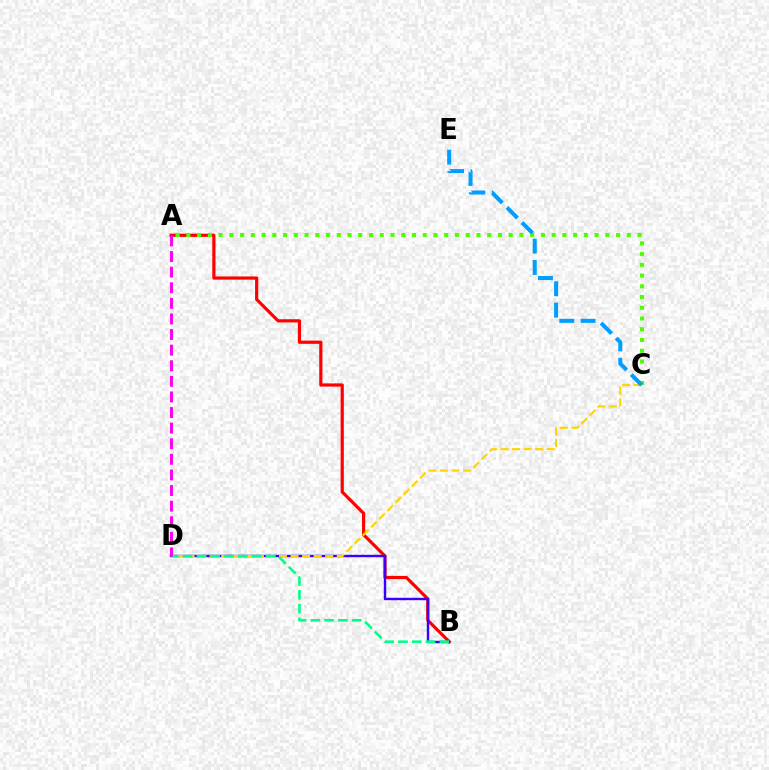{('A', 'B'): [{'color': '#ff0000', 'line_style': 'solid', 'thickness': 2.3}], ('B', 'D'): [{'color': '#3700ff', 'line_style': 'solid', 'thickness': 1.73}, {'color': '#00ff86', 'line_style': 'dashed', 'thickness': 1.87}], ('A', 'C'): [{'color': '#4fff00', 'line_style': 'dotted', 'thickness': 2.92}], ('C', 'D'): [{'color': '#ffd500', 'line_style': 'dashed', 'thickness': 1.57}], ('C', 'E'): [{'color': '#009eff', 'line_style': 'dashed', 'thickness': 2.9}], ('A', 'D'): [{'color': '#ff00ed', 'line_style': 'dashed', 'thickness': 2.12}]}